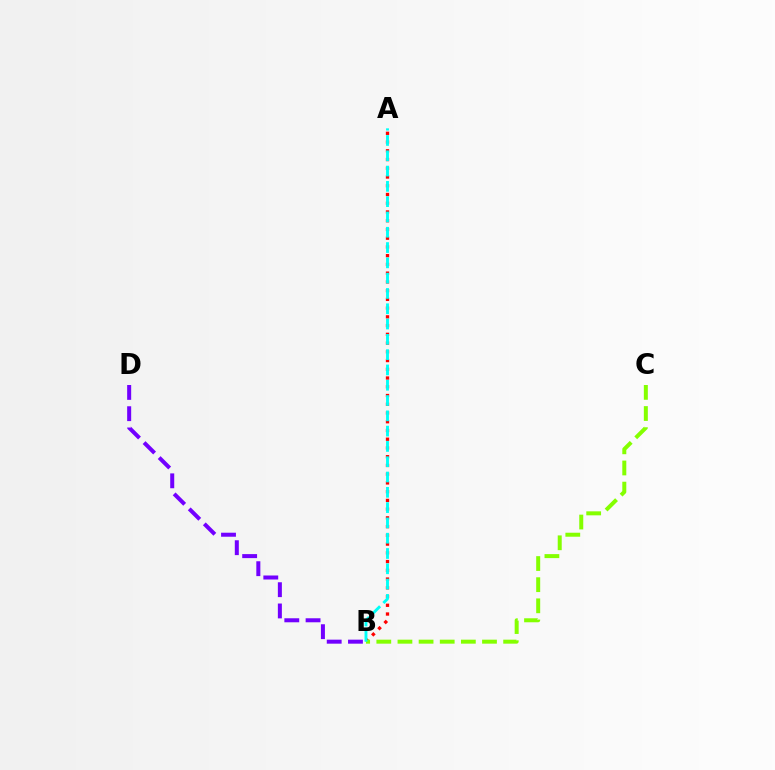{('B', 'D'): [{'color': '#7200ff', 'line_style': 'dashed', 'thickness': 2.89}], ('A', 'B'): [{'color': '#ff0000', 'line_style': 'dotted', 'thickness': 2.37}, {'color': '#00fff6', 'line_style': 'dashed', 'thickness': 2.08}], ('B', 'C'): [{'color': '#84ff00', 'line_style': 'dashed', 'thickness': 2.87}]}